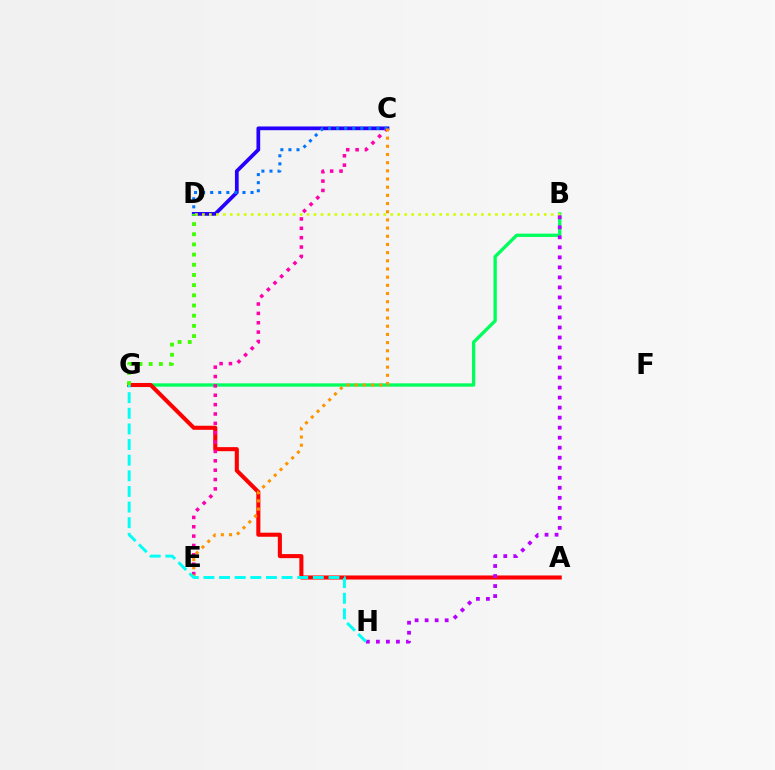{('B', 'G'): [{'color': '#00ff5c', 'line_style': 'solid', 'thickness': 2.39}], ('A', 'G'): [{'color': '#ff0000', 'line_style': 'solid', 'thickness': 2.93}], ('C', 'D'): [{'color': '#2500ff', 'line_style': 'solid', 'thickness': 2.68}, {'color': '#0074ff', 'line_style': 'dotted', 'thickness': 2.19}], ('C', 'E'): [{'color': '#ff00ac', 'line_style': 'dotted', 'thickness': 2.54}, {'color': '#ff9400', 'line_style': 'dotted', 'thickness': 2.22}], ('B', 'D'): [{'color': '#d1ff00', 'line_style': 'dotted', 'thickness': 1.9}], ('B', 'H'): [{'color': '#b900ff', 'line_style': 'dotted', 'thickness': 2.72}], ('D', 'G'): [{'color': '#3dff00', 'line_style': 'dotted', 'thickness': 2.77}], ('G', 'H'): [{'color': '#00fff6', 'line_style': 'dashed', 'thickness': 2.12}]}